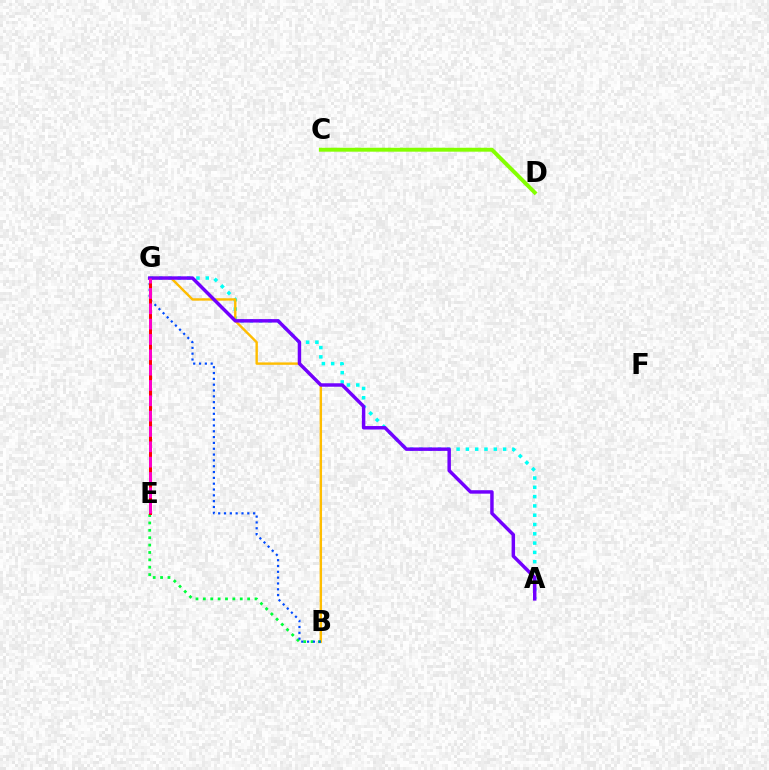{('A', 'G'): [{'color': '#00fff6', 'line_style': 'dotted', 'thickness': 2.53}, {'color': '#7200ff', 'line_style': 'solid', 'thickness': 2.49}], ('B', 'G'): [{'color': '#ffbd00', 'line_style': 'solid', 'thickness': 1.73}, {'color': '#004bff', 'line_style': 'dotted', 'thickness': 1.58}], ('B', 'E'): [{'color': '#00ff39', 'line_style': 'dotted', 'thickness': 2.0}], ('E', 'G'): [{'color': '#ff0000', 'line_style': 'solid', 'thickness': 2.15}, {'color': '#ff00cf', 'line_style': 'dashed', 'thickness': 2.08}], ('C', 'D'): [{'color': '#84ff00', 'line_style': 'solid', 'thickness': 2.82}]}